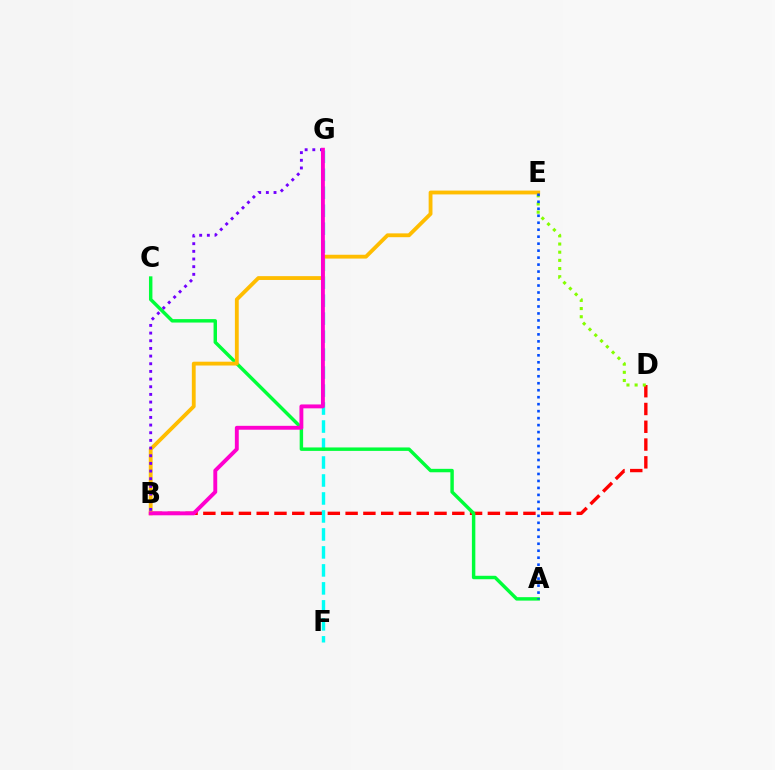{('B', 'D'): [{'color': '#ff0000', 'line_style': 'dashed', 'thickness': 2.42}], ('F', 'G'): [{'color': '#00fff6', 'line_style': 'dashed', 'thickness': 2.44}], ('A', 'C'): [{'color': '#00ff39', 'line_style': 'solid', 'thickness': 2.48}], ('B', 'E'): [{'color': '#ffbd00', 'line_style': 'solid', 'thickness': 2.76}], ('B', 'G'): [{'color': '#7200ff', 'line_style': 'dotted', 'thickness': 2.08}, {'color': '#ff00cf', 'line_style': 'solid', 'thickness': 2.8}], ('D', 'E'): [{'color': '#84ff00', 'line_style': 'dotted', 'thickness': 2.22}], ('A', 'E'): [{'color': '#004bff', 'line_style': 'dotted', 'thickness': 1.9}]}